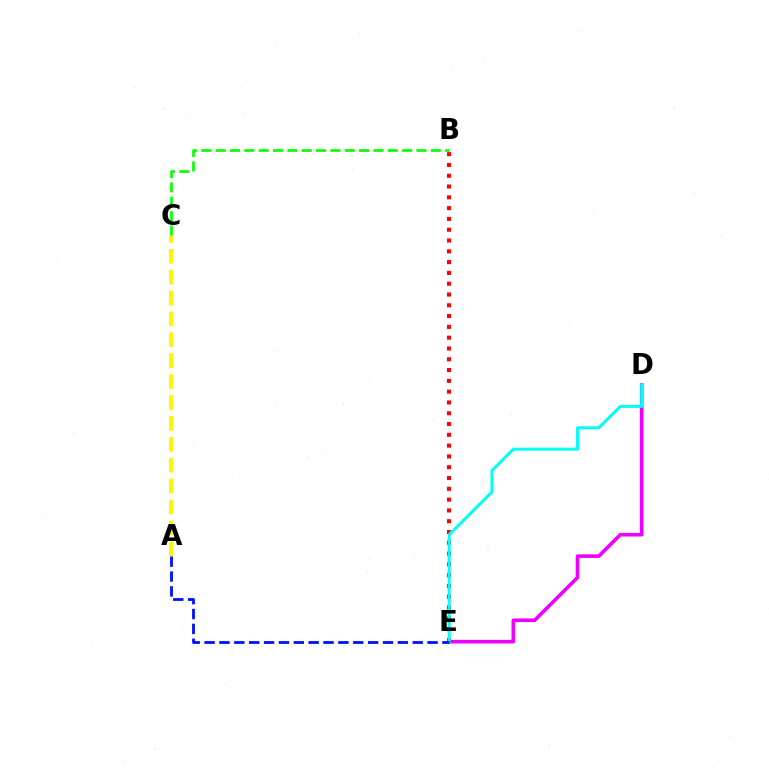{('D', 'E'): [{'color': '#ee00ff', 'line_style': 'solid', 'thickness': 2.6}, {'color': '#00fff6', 'line_style': 'solid', 'thickness': 2.14}], ('A', 'C'): [{'color': '#fcf500', 'line_style': 'dashed', 'thickness': 2.84}], ('B', 'E'): [{'color': '#ff0000', 'line_style': 'dotted', 'thickness': 2.93}], ('B', 'C'): [{'color': '#08ff00', 'line_style': 'dashed', 'thickness': 1.95}], ('A', 'E'): [{'color': '#0010ff', 'line_style': 'dashed', 'thickness': 2.02}]}